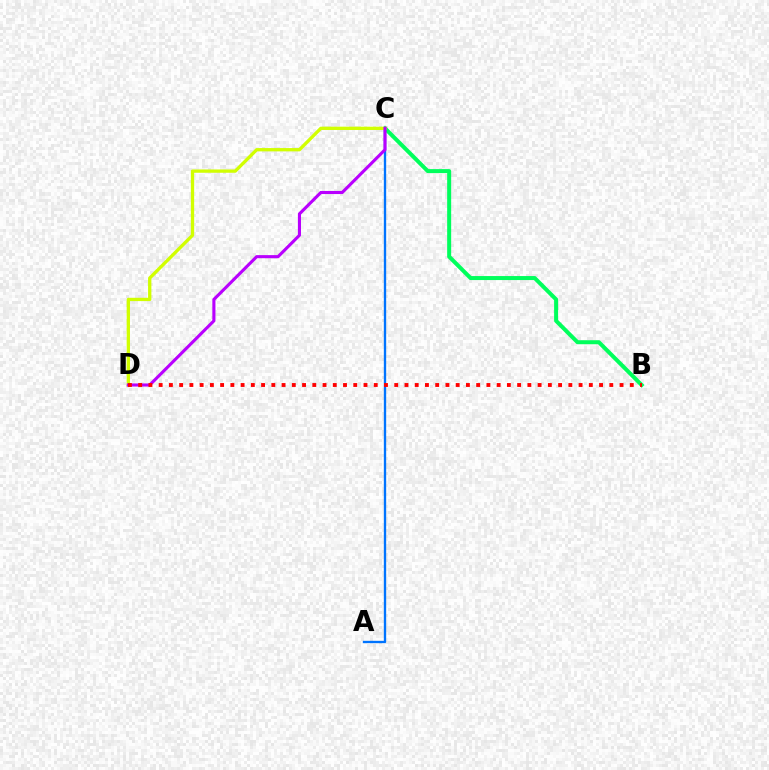{('B', 'C'): [{'color': '#00ff5c', 'line_style': 'solid', 'thickness': 2.88}], ('A', 'C'): [{'color': '#0074ff', 'line_style': 'solid', 'thickness': 1.69}], ('C', 'D'): [{'color': '#d1ff00', 'line_style': 'solid', 'thickness': 2.38}, {'color': '#b900ff', 'line_style': 'solid', 'thickness': 2.23}], ('B', 'D'): [{'color': '#ff0000', 'line_style': 'dotted', 'thickness': 2.78}]}